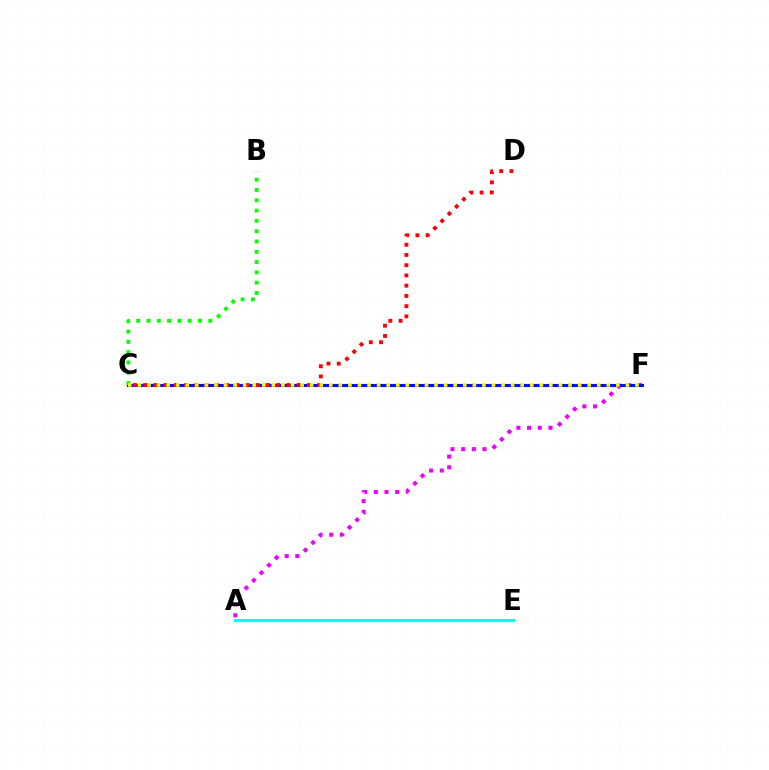{('A', 'F'): [{'color': '#ee00ff', 'line_style': 'dotted', 'thickness': 2.9}], ('C', 'F'): [{'color': '#0010ff', 'line_style': 'solid', 'thickness': 2.23}, {'color': '#fcf500', 'line_style': 'dotted', 'thickness': 2.6}], ('B', 'C'): [{'color': '#08ff00', 'line_style': 'dotted', 'thickness': 2.8}], ('C', 'D'): [{'color': '#ff0000', 'line_style': 'dotted', 'thickness': 2.78}], ('A', 'E'): [{'color': '#00fff6', 'line_style': 'solid', 'thickness': 2.22}]}